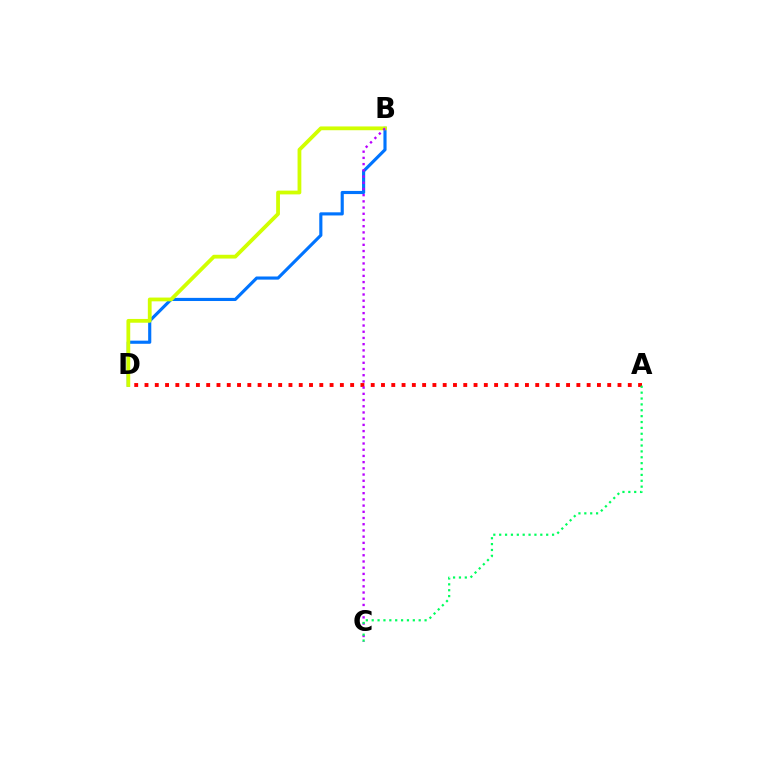{('A', 'D'): [{'color': '#ff0000', 'line_style': 'dotted', 'thickness': 2.79}], ('B', 'D'): [{'color': '#0074ff', 'line_style': 'solid', 'thickness': 2.26}, {'color': '#d1ff00', 'line_style': 'solid', 'thickness': 2.72}], ('B', 'C'): [{'color': '#b900ff', 'line_style': 'dotted', 'thickness': 1.69}], ('A', 'C'): [{'color': '#00ff5c', 'line_style': 'dotted', 'thickness': 1.6}]}